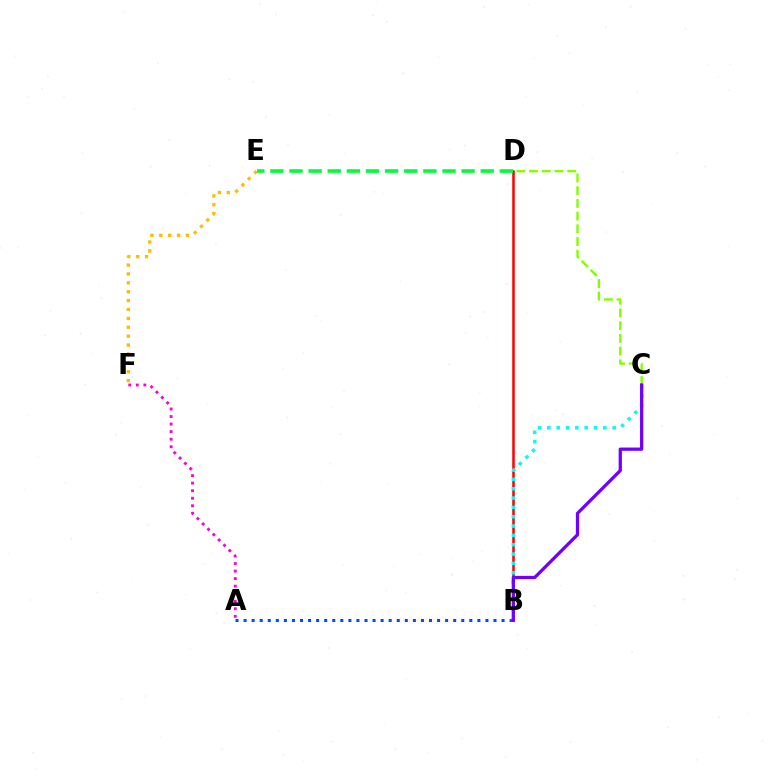{('C', 'D'): [{'color': '#84ff00', 'line_style': 'dashed', 'thickness': 1.73}], ('A', 'F'): [{'color': '#ff00cf', 'line_style': 'dotted', 'thickness': 2.05}], ('B', 'D'): [{'color': '#ff0000', 'line_style': 'solid', 'thickness': 1.82}], ('A', 'B'): [{'color': '#004bff', 'line_style': 'dotted', 'thickness': 2.19}], ('B', 'C'): [{'color': '#00fff6', 'line_style': 'dotted', 'thickness': 2.54}, {'color': '#7200ff', 'line_style': 'solid', 'thickness': 2.35}], ('E', 'F'): [{'color': '#ffbd00', 'line_style': 'dotted', 'thickness': 2.41}], ('D', 'E'): [{'color': '#00ff39', 'line_style': 'dashed', 'thickness': 2.6}]}